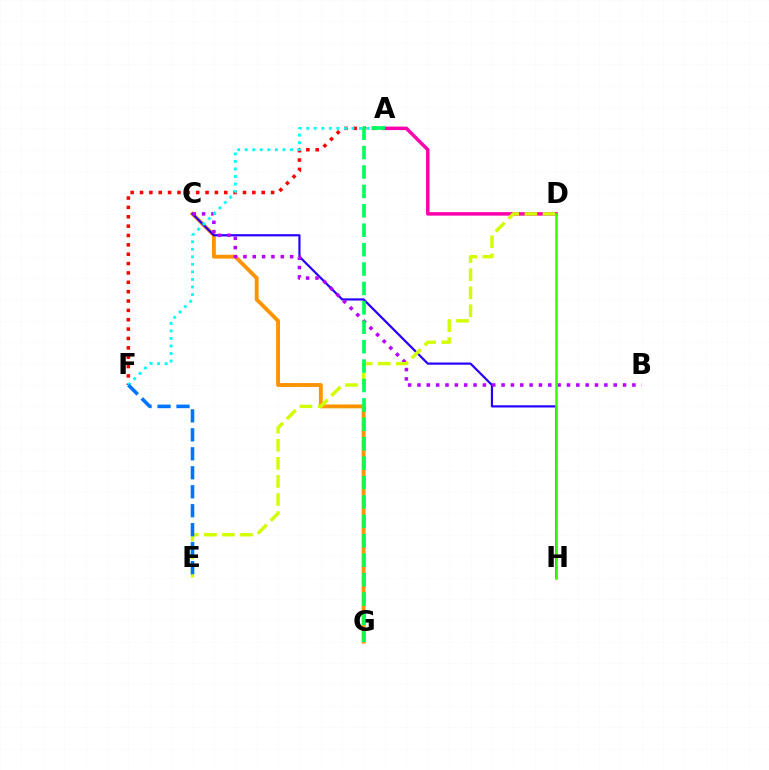{('C', 'G'): [{'color': '#ff9400', 'line_style': 'solid', 'thickness': 2.79}], ('C', 'H'): [{'color': '#2500ff', 'line_style': 'solid', 'thickness': 1.58}], ('A', 'F'): [{'color': '#ff0000', 'line_style': 'dotted', 'thickness': 2.54}, {'color': '#00fff6', 'line_style': 'dotted', 'thickness': 2.05}], ('B', 'C'): [{'color': '#b900ff', 'line_style': 'dotted', 'thickness': 2.54}], ('A', 'D'): [{'color': '#ff00ac', 'line_style': 'solid', 'thickness': 2.52}], ('D', 'H'): [{'color': '#3dff00', 'line_style': 'solid', 'thickness': 1.88}], ('D', 'E'): [{'color': '#d1ff00', 'line_style': 'dashed', 'thickness': 2.46}], ('E', 'F'): [{'color': '#0074ff', 'line_style': 'dashed', 'thickness': 2.58}], ('A', 'G'): [{'color': '#00ff5c', 'line_style': 'dashed', 'thickness': 2.64}]}